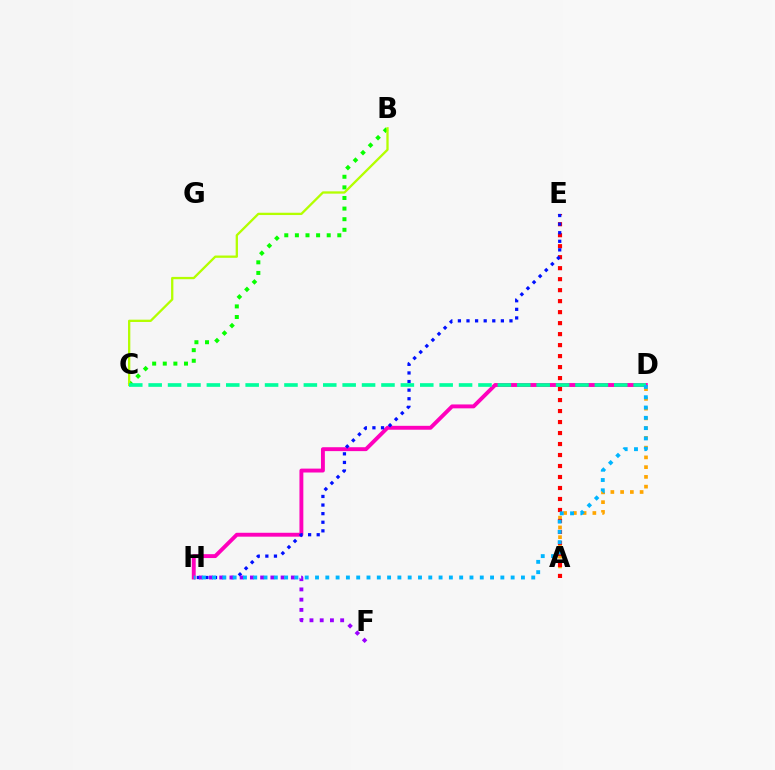{('A', 'D'): [{'color': '#ffa500', 'line_style': 'dotted', 'thickness': 2.65}], ('A', 'E'): [{'color': '#ff0000', 'line_style': 'dotted', 'thickness': 2.99}], ('B', 'C'): [{'color': '#08ff00', 'line_style': 'dotted', 'thickness': 2.88}, {'color': '#b3ff00', 'line_style': 'solid', 'thickness': 1.66}], ('D', 'H'): [{'color': '#ff00bd', 'line_style': 'solid', 'thickness': 2.81}, {'color': '#00b5ff', 'line_style': 'dotted', 'thickness': 2.8}], ('E', 'H'): [{'color': '#0010ff', 'line_style': 'dotted', 'thickness': 2.34}], ('F', 'H'): [{'color': '#9b00ff', 'line_style': 'dotted', 'thickness': 2.78}], ('C', 'D'): [{'color': '#00ff9d', 'line_style': 'dashed', 'thickness': 2.64}]}